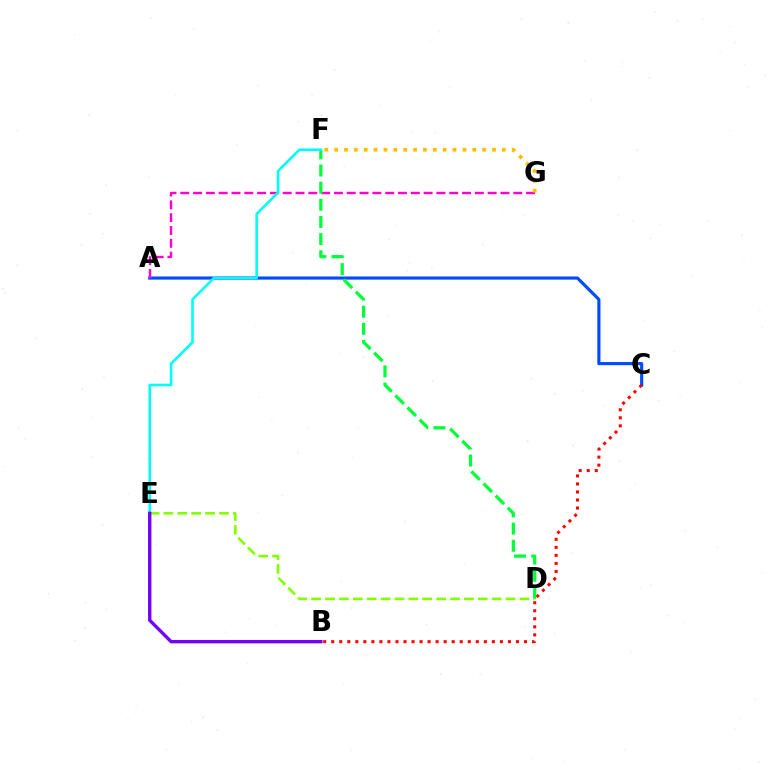{('A', 'C'): [{'color': '#004bff', 'line_style': 'solid', 'thickness': 2.26}], ('A', 'G'): [{'color': '#ff00cf', 'line_style': 'dashed', 'thickness': 1.74}], ('B', 'C'): [{'color': '#ff0000', 'line_style': 'dotted', 'thickness': 2.18}], ('D', 'F'): [{'color': '#00ff39', 'line_style': 'dashed', 'thickness': 2.33}], ('D', 'E'): [{'color': '#84ff00', 'line_style': 'dashed', 'thickness': 1.89}], ('E', 'F'): [{'color': '#00fff6', 'line_style': 'solid', 'thickness': 1.88}], ('B', 'E'): [{'color': '#7200ff', 'line_style': 'solid', 'thickness': 2.42}], ('F', 'G'): [{'color': '#ffbd00', 'line_style': 'dotted', 'thickness': 2.68}]}